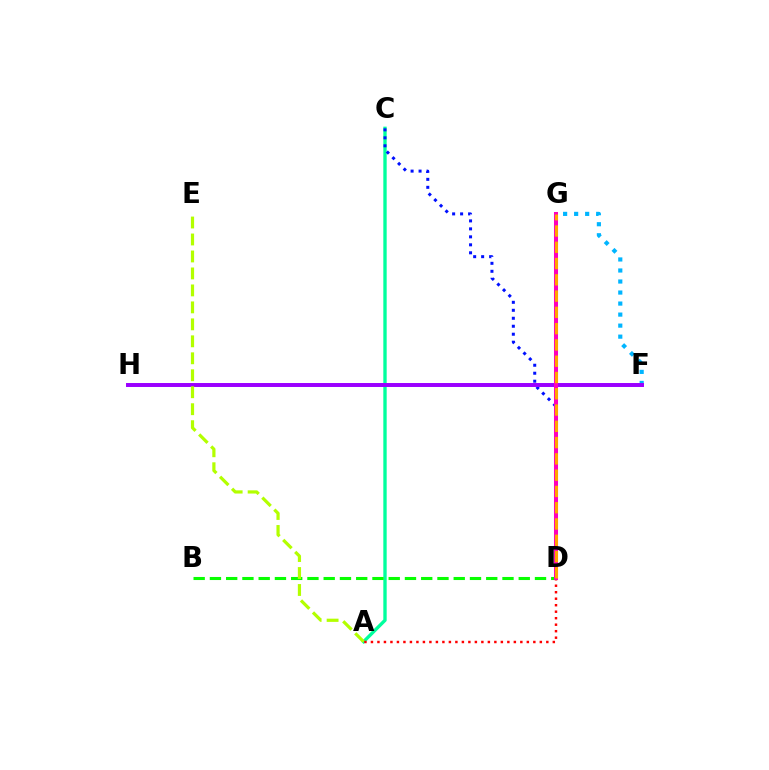{('A', 'C'): [{'color': '#00ff9d', 'line_style': 'solid', 'thickness': 2.42}], ('B', 'D'): [{'color': '#08ff00', 'line_style': 'dashed', 'thickness': 2.21}], ('F', 'G'): [{'color': '#00b5ff', 'line_style': 'dotted', 'thickness': 3.0}], ('C', 'D'): [{'color': '#0010ff', 'line_style': 'dotted', 'thickness': 2.17}], ('F', 'H'): [{'color': '#9b00ff', 'line_style': 'solid', 'thickness': 2.85}], ('A', 'E'): [{'color': '#b3ff00', 'line_style': 'dashed', 'thickness': 2.31}], ('A', 'D'): [{'color': '#ff0000', 'line_style': 'dotted', 'thickness': 1.76}], ('D', 'G'): [{'color': '#ff00bd', 'line_style': 'solid', 'thickness': 2.9}, {'color': '#ffa500', 'line_style': 'dashed', 'thickness': 2.21}]}